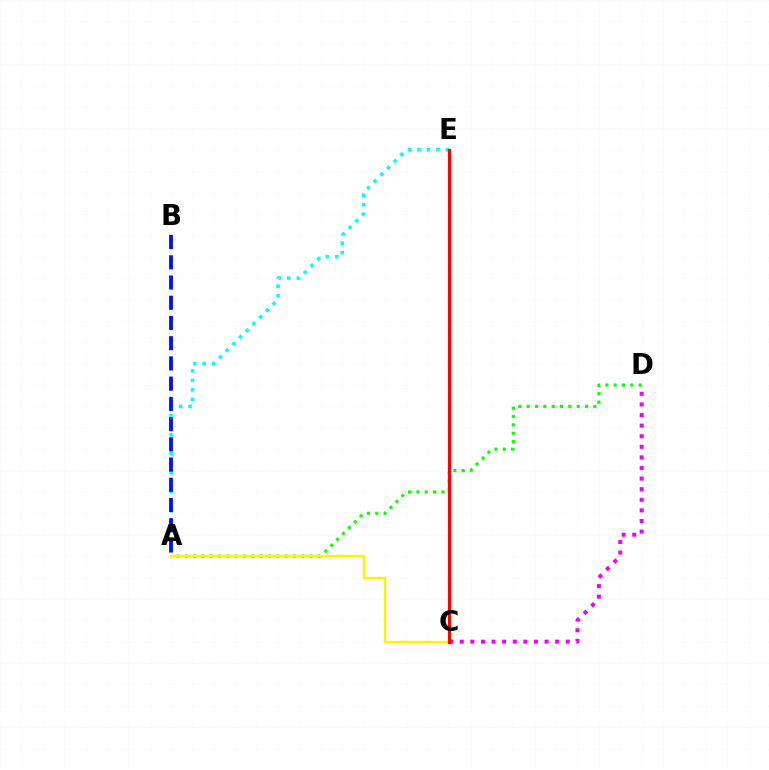{('A', 'E'): [{'color': '#00fff6', 'line_style': 'dotted', 'thickness': 2.57}], ('A', 'D'): [{'color': '#08ff00', 'line_style': 'dotted', 'thickness': 2.26}], ('C', 'D'): [{'color': '#ee00ff', 'line_style': 'dotted', 'thickness': 2.88}], ('A', 'B'): [{'color': '#0010ff', 'line_style': 'dashed', 'thickness': 2.75}], ('A', 'C'): [{'color': '#fcf500', 'line_style': 'solid', 'thickness': 1.79}], ('C', 'E'): [{'color': '#ff0000', 'line_style': 'solid', 'thickness': 2.32}]}